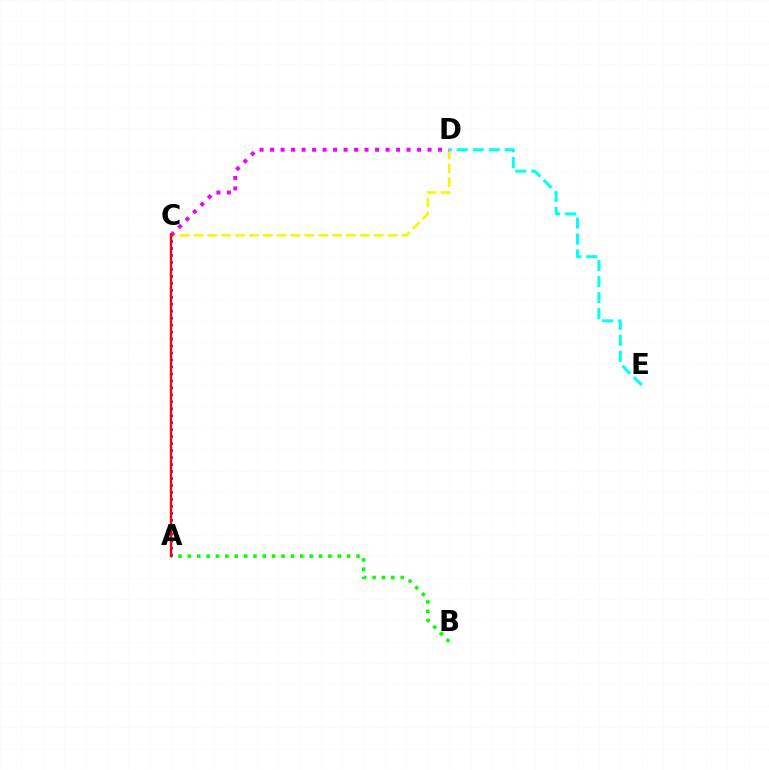{('A', 'B'): [{'color': '#08ff00', 'line_style': 'dotted', 'thickness': 2.55}], ('A', 'C'): [{'color': '#0010ff', 'line_style': 'dotted', 'thickness': 1.89}, {'color': '#ff0000', 'line_style': 'solid', 'thickness': 1.73}], ('C', 'D'): [{'color': '#fcf500', 'line_style': 'dashed', 'thickness': 1.88}, {'color': '#ee00ff', 'line_style': 'dotted', 'thickness': 2.85}], ('D', 'E'): [{'color': '#00fff6', 'line_style': 'dashed', 'thickness': 2.17}]}